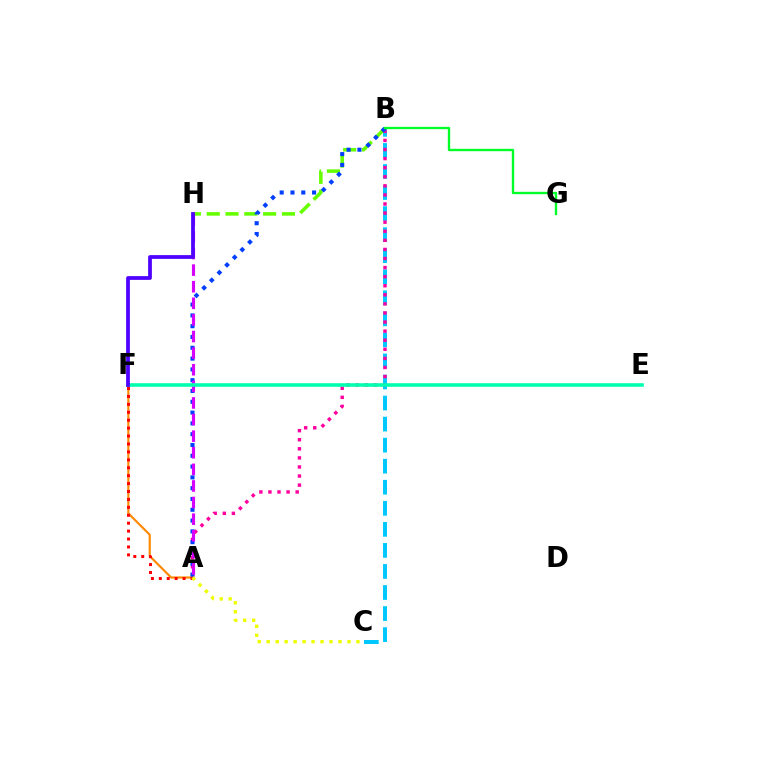{('B', 'C'): [{'color': '#00c7ff', 'line_style': 'dashed', 'thickness': 2.86}], ('A', 'B'): [{'color': '#ff00a0', 'line_style': 'dotted', 'thickness': 2.47}, {'color': '#003fff', 'line_style': 'dotted', 'thickness': 2.93}], ('A', 'F'): [{'color': '#ff8800', 'line_style': 'solid', 'thickness': 1.54}, {'color': '#ff0000', 'line_style': 'dotted', 'thickness': 2.15}], ('B', 'H'): [{'color': '#66ff00', 'line_style': 'dashed', 'thickness': 2.56}], ('A', 'C'): [{'color': '#eeff00', 'line_style': 'dotted', 'thickness': 2.44}], ('A', 'H'): [{'color': '#d600ff', 'line_style': 'dashed', 'thickness': 2.26}], ('E', 'F'): [{'color': '#00ffaf', 'line_style': 'solid', 'thickness': 2.58}], ('B', 'G'): [{'color': '#00ff27', 'line_style': 'solid', 'thickness': 1.7}], ('F', 'H'): [{'color': '#4f00ff', 'line_style': 'solid', 'thickness': 2.7}]}